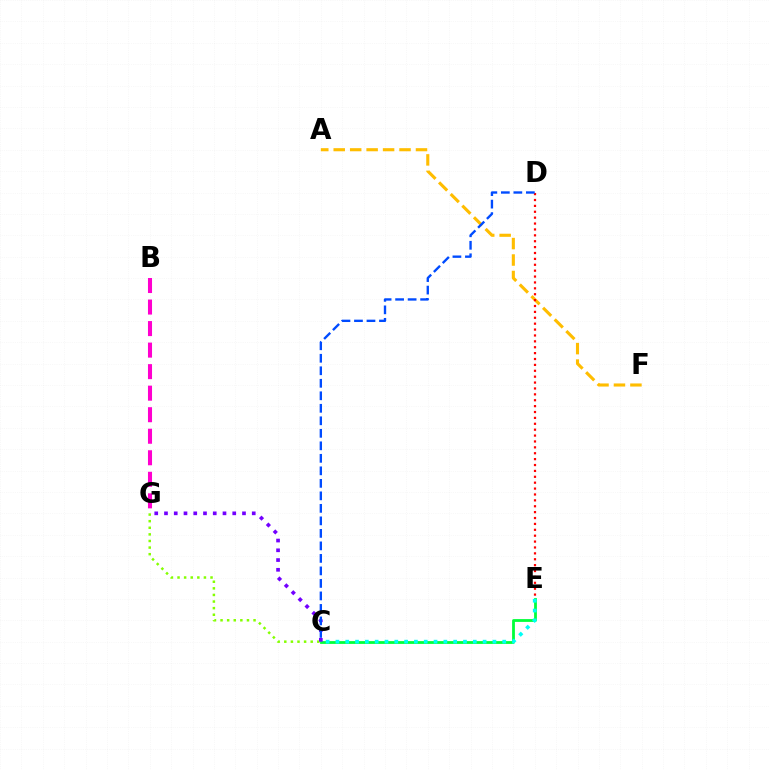{('C', 'E'): [{'color': '#00ff39', 'line_style': 'solid', 'thickness': 2.01}, {'color': '#00fff6', 'line_style': 'dotted', 'thickness': 2.67}], ('B', 'G'): [{'color': '#ff00cf', 'line_style': 'dashed', 'thickness': 2.93}], ('C', 'G'): [{'color': '#84ff00', 'line_style': 'dotted', 'thickness': 1.79}, {'color': '#7200ff', 'line_style': 'dotted', 'thickness': 2.65}], ('A', 'F'): [{'color': '#ffbd00', 'line_style': 'dashed', 'thickness': 2.24}], ('D', 'E'): [{'color': '#ff0000', 'line_style': 'dotted', 'thickness': 1.6}], ('C', 'D'): [{'color': '#004bff', 'line_style': 'dashed', 'thickness': 1.7}]}